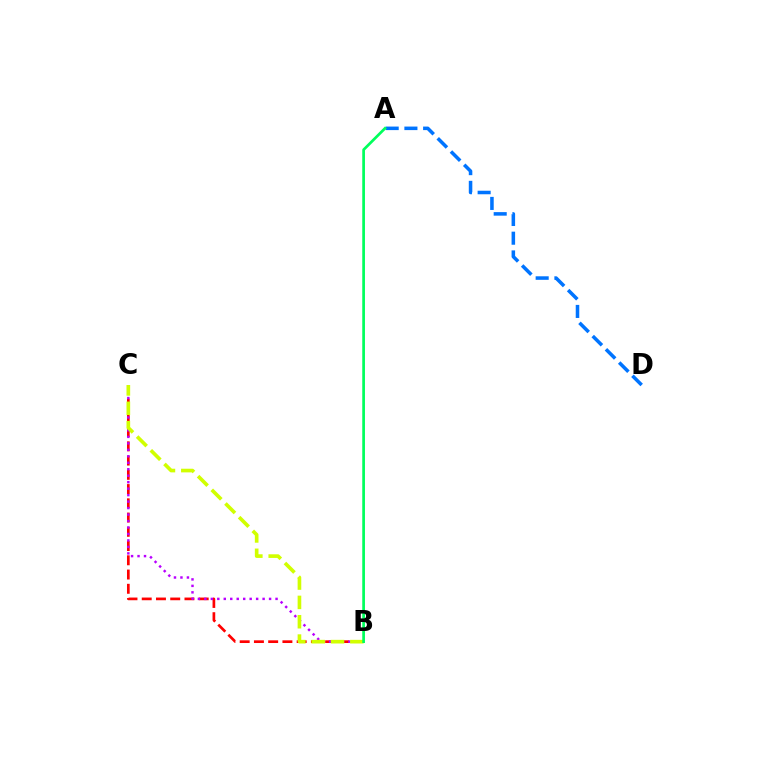{('B', 'C'): [{'color': '#ff0000', 'line_style': 'dashed', 'thickness': 1.94}, {'color': '#b900ff', 'line_style': 'dotted', 'thickness': 1.76}, {'color': '#d1ff00', 'line_style': 'dashed', 'thickness': 2.63}], ('A', 'D'): [{'color': '#0074ff', 'line_style': 'dashed', 'thickness': 2.54}], ('A', 'B'): [{'color': '#00ff5c', 'line_style': 'solid', 'thickness': 1.95}]}